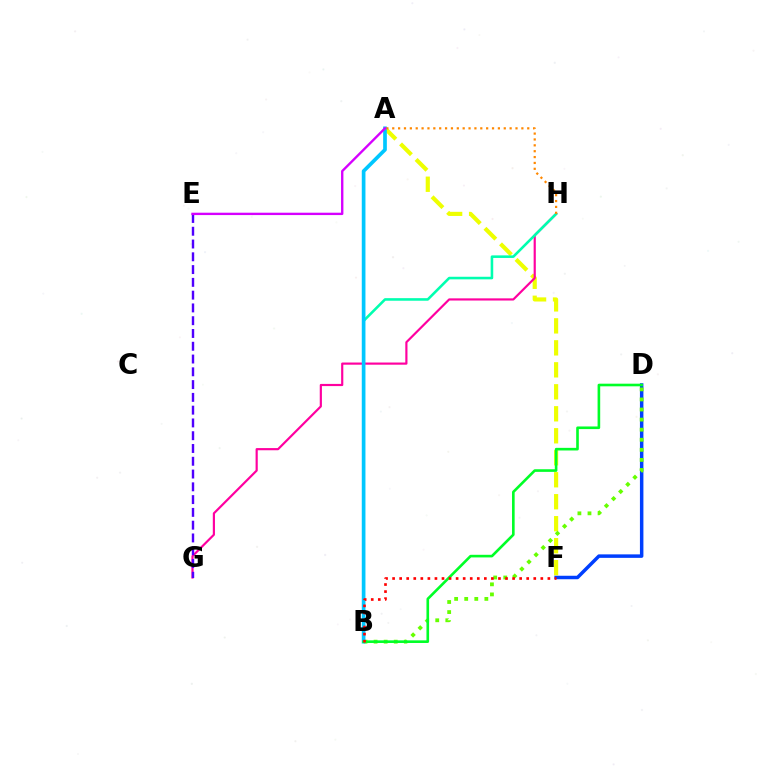{('A', 'F'): [{'color': '#eeff00', 'line_style': 'dashed', 'thickness': 2.99}], ('G', 'H'): [{'color': '#ff00a0', 'line_style': 'solid', 'thickness': 1.57}], ('B', 'H'): [{'color': '#00ffaf', 'line_style': 'solid', 'thickness': 1.86}], ('D', 'F'): [{'color': '#003fff', 'line_style': 'solid', 'thickness': 2.51}], ('B', 'D'): [{'color': '#66ff00', 'line_style': 'dotted', 'thickness': 2.74}, {'color': '#00ff27', 'line_style': 'solid', 'thickness': 1.89}], ('E', 'G'): [{'color': '#4f00ff', 'line_style': 'dashed', 'thickness': 1.74}], ('A', 'B'): [{'color': '#00c7ff', 'line_style': 'solid', 'thickness': 2.65}], ('A', 'H'): [{'color': '#ff8800', 'line_style': 'dotted', 'thickness': 1.59}], ('B', 'F'): [{'color': '#ff0000', 'line_style': 'dotted', 'thickness': 1.92}], ('A', 'E'): [{'color': '#d600ff', 'line_style': 'solid', 'thickness': 1.7}]}